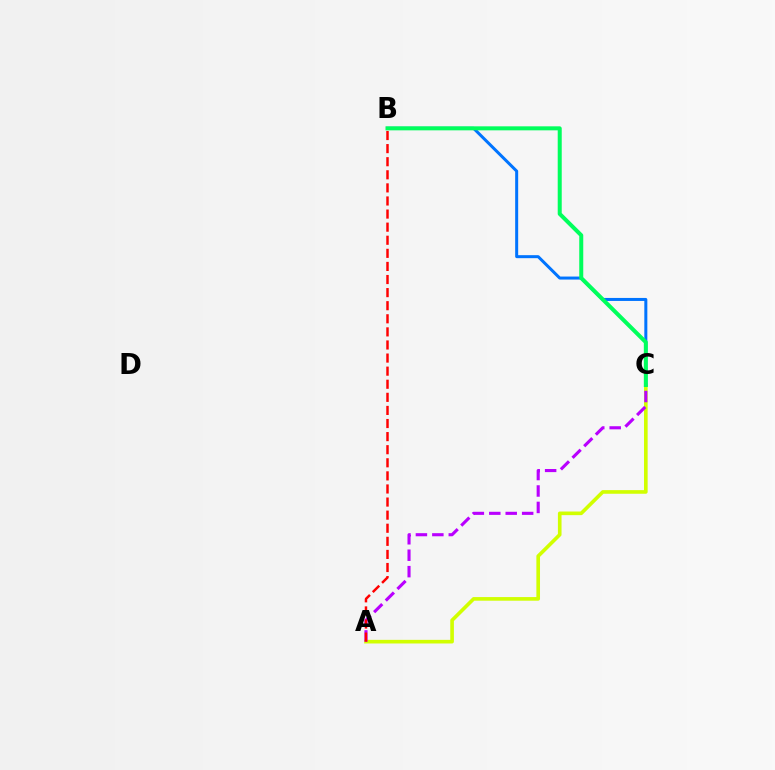{('A', 'C'): [{'color': '#d1ff00', 'line_style': 'solid', 'thickness': 2.61}, {'color': '#b900ff', 'line_style': 'dashed', 'thickness': 2.23}], ('B', 'C'): [{'color': '#0074ff', 'line_style': 'solid', 'thickness': 2.17}, {'color': '#00ff5c', 'line_style': 'solid', 'thickness': 2.89}], ('A', 'B'): [{'color': '#ff0000', 'line_style': 'dashed', 'thickness': 1.78}]}